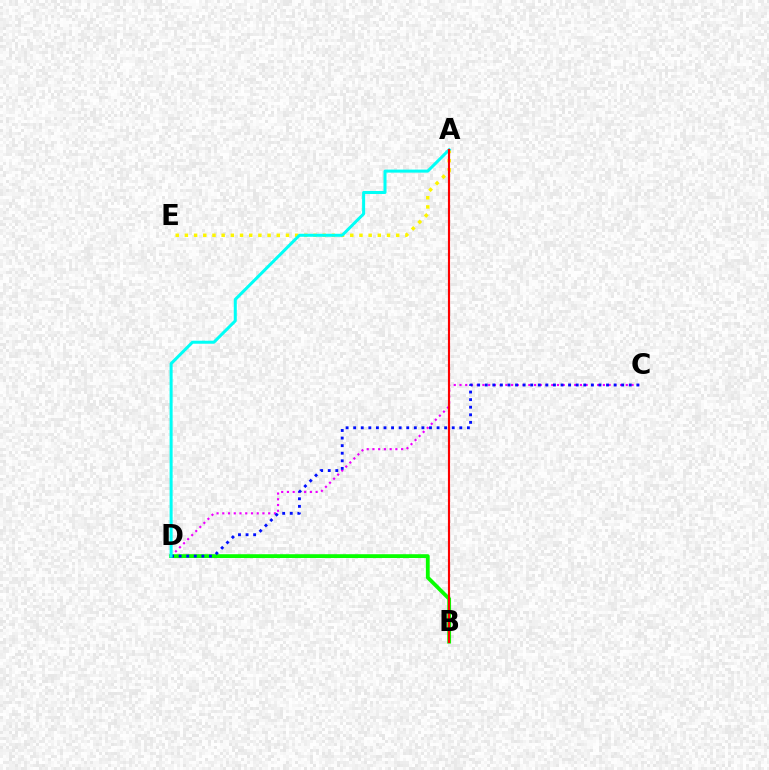{('A', 'E'): [{'color': '#fcf500', 'line_style': 'dotted', 'thickness': 2.5}], ('C', 'D'): [{'color': '#ee00ff', 'line_style': 'dotted', 'thickness': 1.56}, {'color': '#0010ff', 'line_style': 'dotted', 'thickness': 2.06}], ('B', 'D'): [{'color': '#08ff00', 'line_style': 'solid', 'thickness': 2.74}], ('A', 'D'): [{'color': '#00fff6', 'line_style': 'solid', 'thickness': 2.18}], ('A', 'B'): [{'color': '#ff0000', 'line_style': 'solid', 'thickness': 1.55}]}